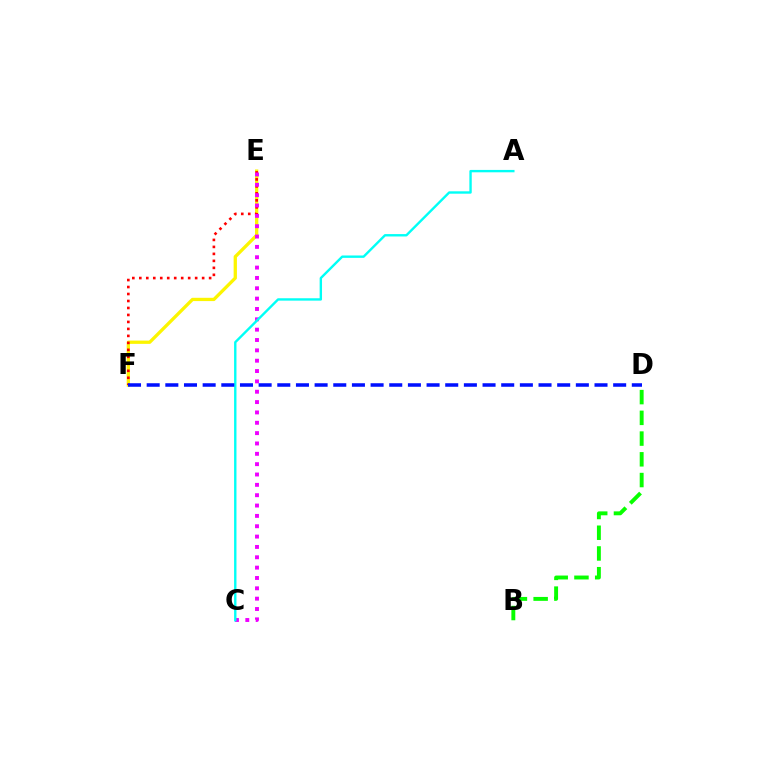{('E', 'F'): [{'color': '#fcf500', 'line_style': 'solid', 'thickness': 2.37}, {'color': '#ff0000', 'line_style': 'dotted', 'thickness': 1.9}], ('B', 'D'): [{'color': '#08ff00', 'line_style': 'dashed', 'thickness': 2.82}], ('C', 'E'): [{'color': '#ee00ff', 'line_style': 'dotted', 'thickness': 2.81}], ('A', 'C'): [{'color': '#00fff6', 'line_style': 'solid', 'thickness': 1.72}], ('D', 'F'): [{'color': '#0010ff', 'line_style': 'dashed', 'thickness': 2.53}]}